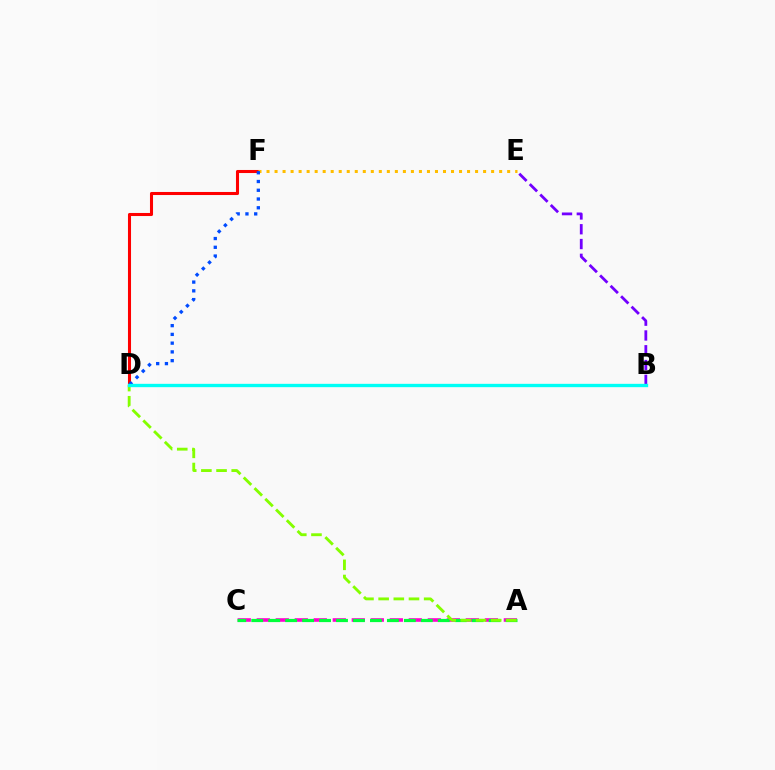{('D', 'F'): [{'color': '#ff0000', 'line_style': 'solid', 'thickness': 2.2}, {'color': '#004bff', 'line_style': 'dotted', 'thickness': 2.38}], ('E', 'F'): [{'color': '#ffbd00', 'line_style': 'dotted', 'thickness': 2.18}], ('B', 'E'): [{'color': '#7200ff', 'line_style': 'dashed', 'thickness': 2.01}], ('A', 'C'): [{'color': '#ff00cf', 'line_style': 'dashed', 'thickness': 2.58}, {'color': '#00ff39', 'line_style': 'dashed', 'thickness': 2.3}], ('A', 'D'): [{'color': '#84ff00', 'line_style': 'dashed', 'thickness': 2.06}], ('B', 'D'): [{'color': '#00fff6', 'line_style': 'solid', 'thickness': 2.41}]}